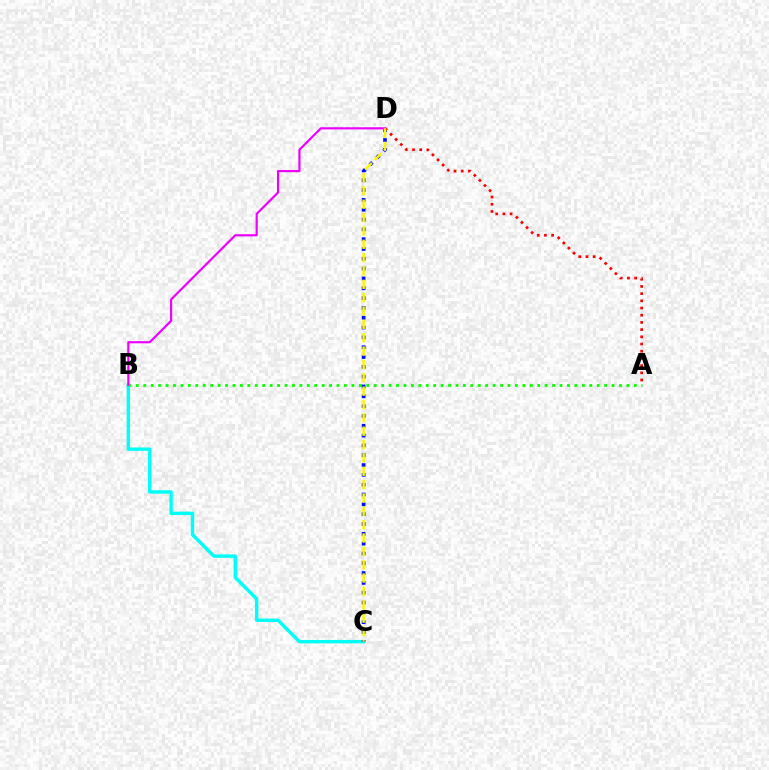{('A', 'B'): [{'color': '#08ff00', 'line_style': 'dotted', 'thickness': 2.02}], ('B', 'C'): [{'color': '#00fff6', 'line_style': 'solid', 'thickness': 2.46}], ('C', 'D'): [{'color': '#0010ff', 'line_style': 'dotted', 'thickness': 2.67}, {'color': '#fcf500', 'line_style': 'dashed', 'thickness': 1.81}], ('A', 'D'): [{'color': '#ff0000', 'line_style': 'dotted', 'thickness': 1.96}], ('B', 'D'): [{'color': '#ee00ff', 'line_style': 'solid', 'thickness': 1.57}]}